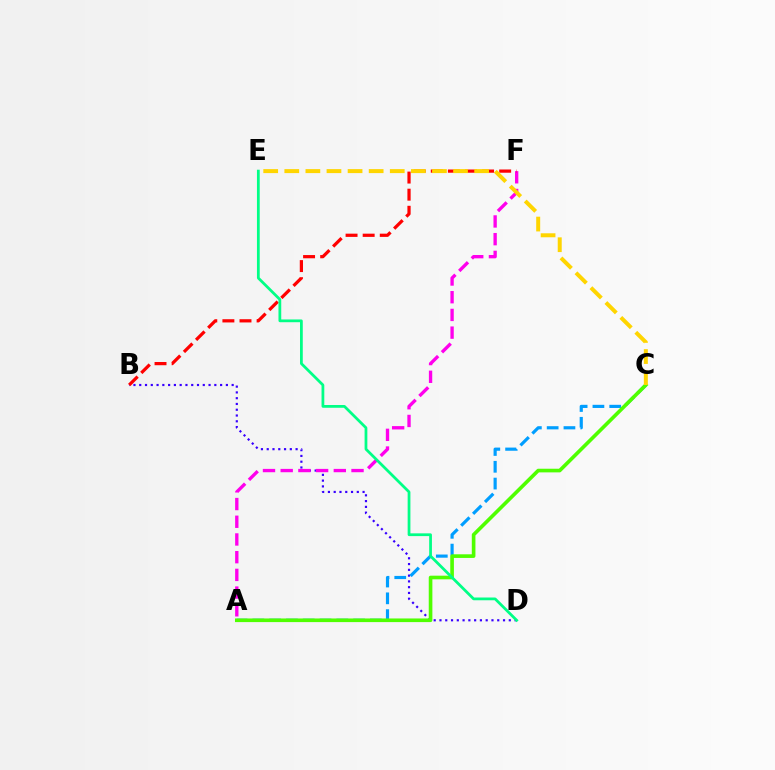{('B', 'D'): [{'color': '#3700ff', 'line_style': 'dotted', 'thickness': 1.57}], ('A', 'C'): [{'color': '#009eff', 'line_style': 'dashed', 'thickness': 2.28}, {'color': '#4fff00', 'line_style': 'solid', 'thickness': 2.62}], ('A', 'F'): [{'color': '#ff00ed', 'line_style': 'dashed', 'thickness': 2.41}], ('B', 'F'): [{'color': '#ff0000', 'line_style': 'dashed', 'thickness': 2.32}], ('D', 'E'): [{'color': '#00ff86', 'line_style': 'solid', 'thickness': 1.99}], ('C', 'E'): [{'color': '#ffd500', 'line_style': 'dashed', 'thickness': 2.87}]}